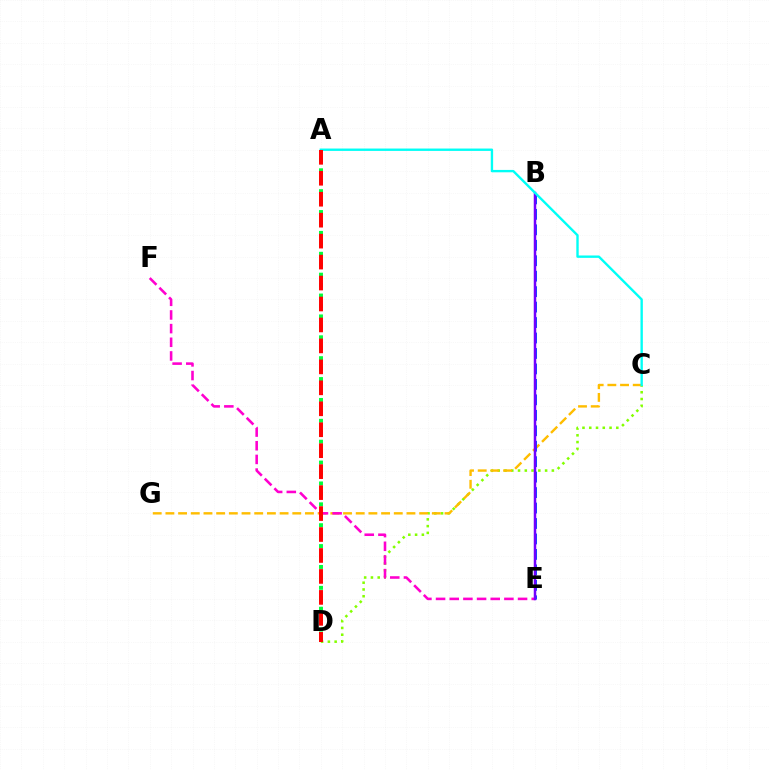{('C', 'D'): [{'color': '#84ff00', 'line_style': 'dotted', 'thickness': 1.84}], ('A', 'D'): [{'color': '#00ff39', 'line_style': 'dotted', 'thickness': 2.84}, {'color': '#ff0000', 'line_style': 'dashed', 'thickness': 2.85}], ('C', 'G'): [{'color': '#ffbd00', 'line_style': 'dashed', 'thickness': 1.72}], ('B', 'E'): [{'color': '#004bff', 'line_style': 'dashed', 'thickness': 2.1}, {'color': '#7200ff', 'line_style': 'solid', 'thickness': 1.8}], ('E', 'F'): [{'color': '#ff00cf', 'line_style': 'dashed', 'thickness': 1.86}], ('A', 'C'): [{'color': '#00fff6', 'line_style': 'solid', 'thickness': 1.71}]}